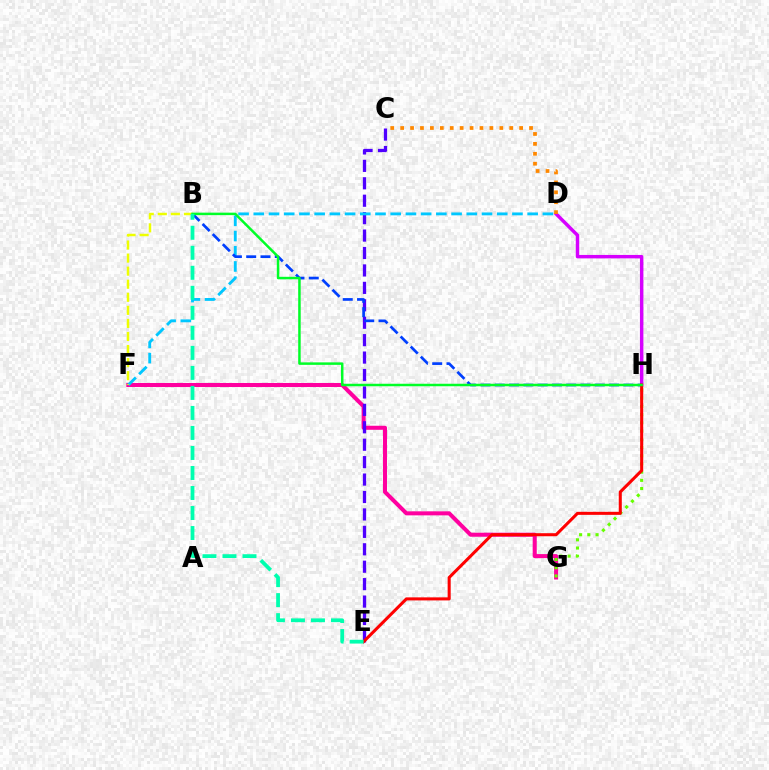{('F', 'G'): [{'color': '#ff00a0', 'line_style': 'solid', 'thickness': 2.91}], ('D', 'H'): [{'color': '#d600ff', 'line_style': 'solid', 'thickness': 2.48}], ('G', 'H'): [{'color': '#66ff00', 'line_style': 'dotted', 'thickness': 2.23}], ('C', 'E'): [{'color': '#4f00ff', 'line_style': 'dashed', 'thickness': 2.37}], ('D', 'F'): [{'color': '#00c7ff', 'line_style': 'dashed', 'thickness': 2.07}], ('C', 'D'): [{'color': '#ff8800', 'line_style': 'dotted', 'thickness': 2.69}], ('B', 'H'): [{'color': '#003fff', 'line_style': 'dashed', 'thickness': 1.94}, {'color': '#00ff27', 'line_style': 'solid', 'thickness': 1.79}], ('E', 'H'): [{'color': '#ff0000', 'line_style': 'solid', 'thickness': 2.19}], ('B', 'F'): [{'color': '#eeff00', 'line_style': 'dashed', 'thickness': 1.77}], ('B', 'E'): [{'color': '#00ffaf', 'line_style': 'dashed', 'thickness': 2.72}]}